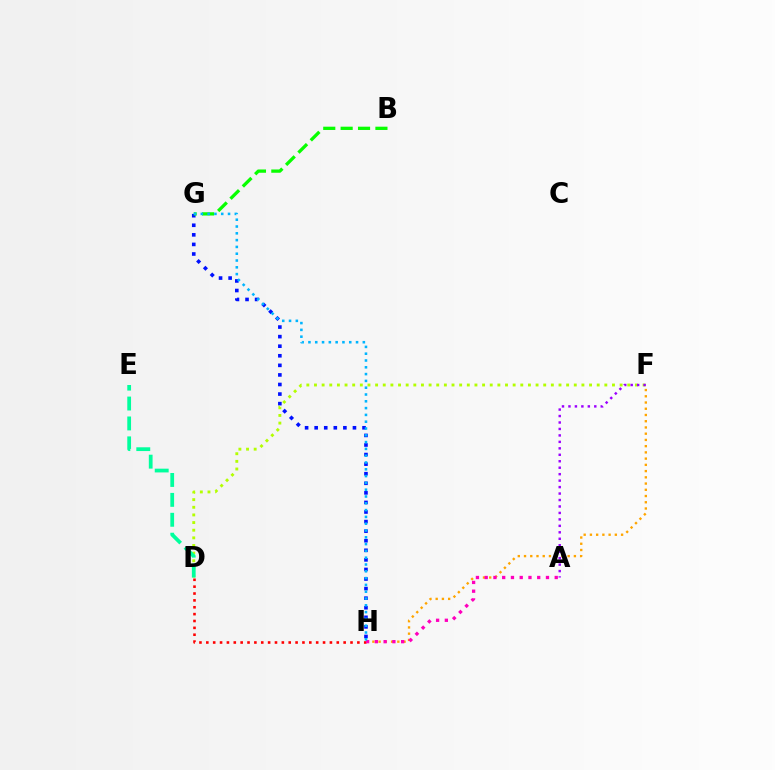{('G', 'H'): [{'color': '#0010ff', 'line_style': 'dotted', 'thickness': 2.6}, {'color': '#00b5ff', 'line_style': 'dotted', 'thickness': 1.85}], ('D', 'F'): [{'color': '#b3ff00', 'line_style': 'dotted', 'thickness': 2.08}], ('F', 'H'): [{'color': '#ffa500', 'line_style': 'dotted', 'thickness': 1.69}], ('D', 'H'): [{'color': '#ff0000', 'line_style': 'dotted', 'thickness': 1.87}], ('A', 'F'): [{'color': '#9b00ff', 'line_style': 'dotted', 'thickness': 1.76}], ('A', 'H'): [{'color': '#ff00bd', 'line_style': 'dotted', 'thickness': 2.38}], ('B', 'G'): [{'color': '#08ff00', 'line_style': 'dashed', 'thickness': 2.36}], ('D', 'E'): [{'color': '#00ff9d', 'line_style': 'dashed', 'thickness': 2.7}]}